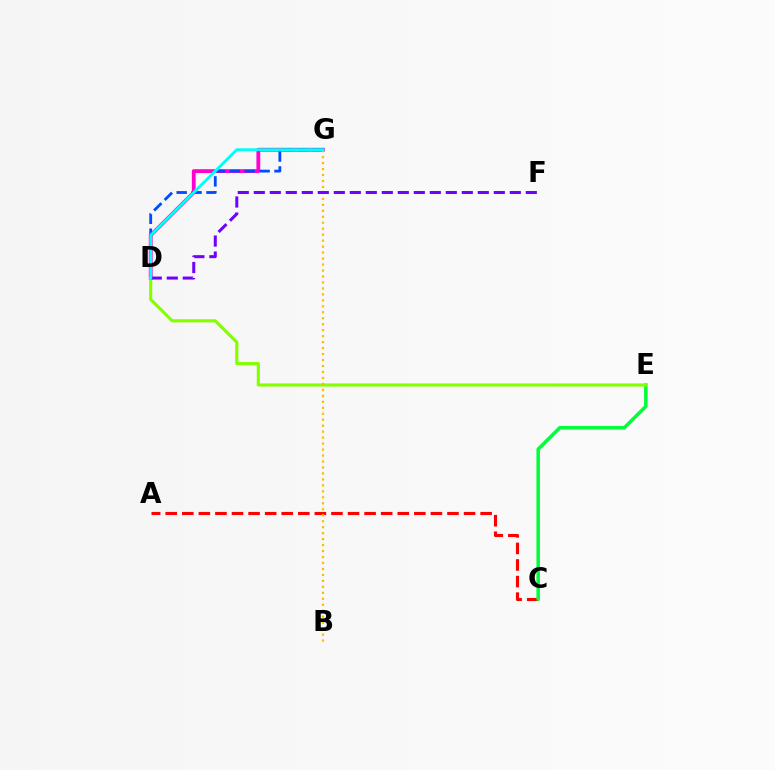{('D', 'G'): [{'color': '#ff00cf', 'line_style': 'solid', 'thickness': 2.74}, {'color': '#004bff', 'line_style': 'dashed', 'thickness': 2.02}, {'color': '#00fff6', 'line_style': 'solid', 'thickness': 2.09}], ('A', 'C'): [{'color': '#ff0000', 'line_style': 'dashed', 'thickness': 2.25}], ('C', 'E'): [{'color': '#00ff39', 'line_style': 'solid', 'thickness': 2.53}], ('D', 'E'): [{'color': '#84ff00', 'line_style': 'solid', 'thickness': 2.25}], ('B', 'G'): [{'color': '#ffbd00', 'line_style': 'dotted', 'thickness': 1.62}], ('D', 'F'): [{'color': '#7200ff', 'line_style': 'dashed', 'thickness': 2.17}]}